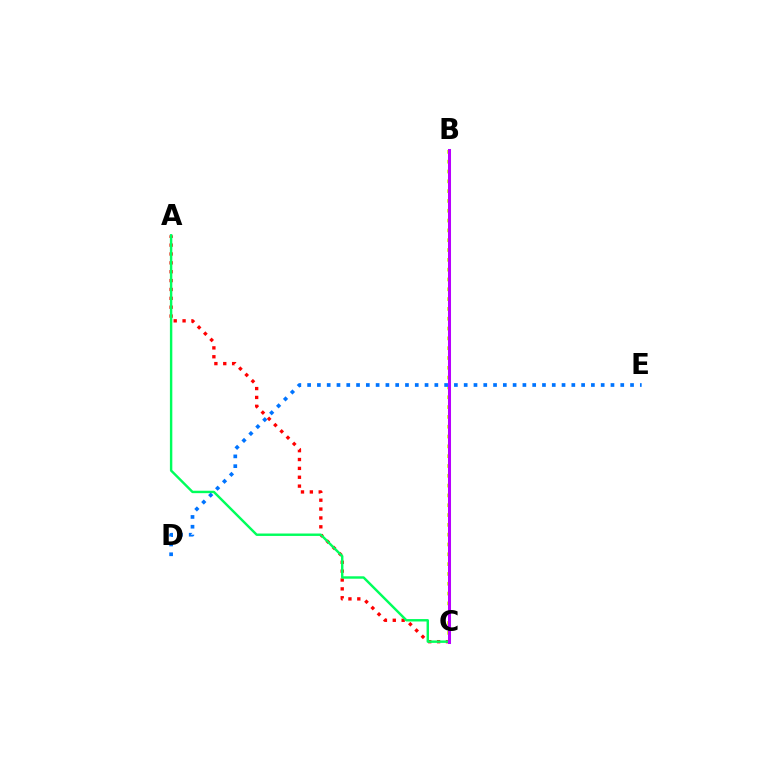{('A', 'C'): [{'color': '#ff0000', 'line_style': 'dotted', 'thickness': 2.41}, {'color': '#00ff5c', 'line_style': 'solid', 'thickness': 1.74}], ('B', 'C'): [{'color': '#d1ff00', 'line_style': 'dotted', 'thickness': 2.67}, {'color': '#b900ff', 'line_style': 'solid', 'thickness': 2.18}], ('D', 'E'): [{'color': '#0074ff', 'line_style': 'dotted', 'thickness': 2.66}]}